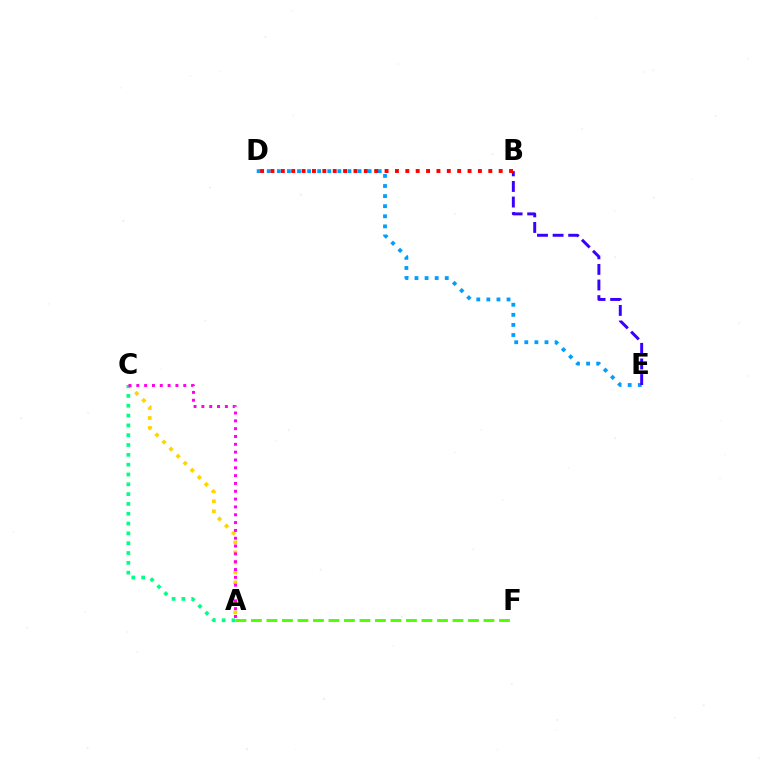{('A', 'C'): [{'color': '#ffd500', 'line_style': 'dotted', 'thickness': 2.71}, {'color': '#00ff86', 'line_style': 'dotted', 'thickness': 2.67}, {'color': '#ff00ed', 'line_style': 'dotted', 'thickness': 2.13}], ('D', 'E'): [{'color': '#009eff', 'line_style': 'dotted', 'thickness': 2.74}], ('A', 'F'): [{'color': '#4fff00', 'line_style': 'dashed', 'thickness': 2.11}], ('B', 'E'): [{'color': '#3700ff', 'line_style': 'dashed', 'thickness': 2.12}], ('B', 'D'): [{'color': '#ff0000', 'line_style': 'dotted', 'thickness': 2.82}]}